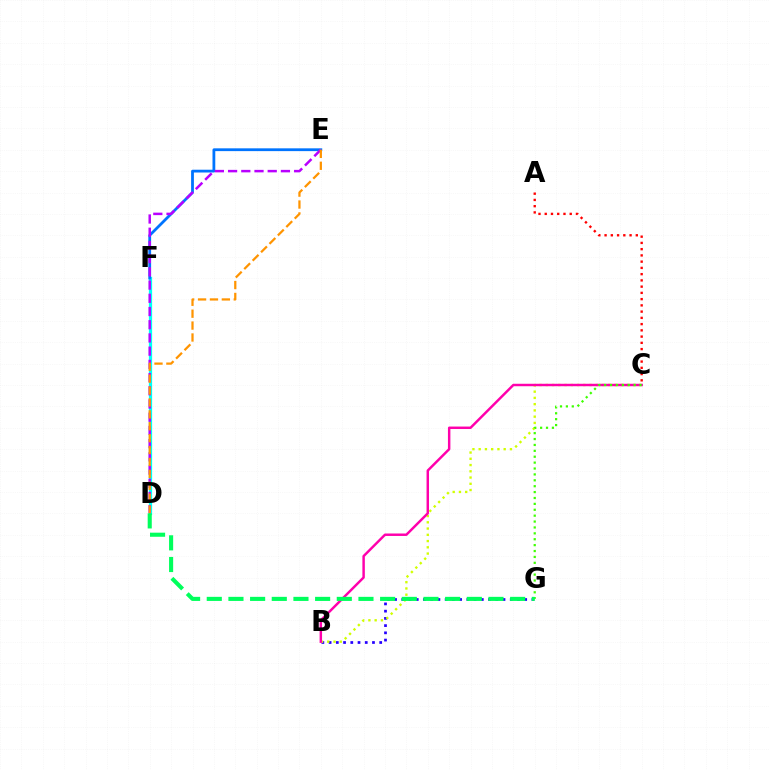{('B', 'G'): [{'color': '#2500ff', 'line_style': 'dotted', 'thickness': 1.96}], ('D', 'F'): [{'color': '#00fff6', 'line_style': 'solid', 'thickness': 2.35}], ('E', 'F'): [{'color': '#0074ff', 'line_style': 'solid', 'thickness': 2.01}], ('B', 'C'): [{'color': '#d1ff00', 'line_style': 'dotted', 'thickness': 1.7}, {'color': '#ff00ac', 'line_style': 'solid', 'thickness': 1.77}], ('D', 'E'): [{'color': '#b900ff', 'line_style': 'dashed', 'thickness': 1.79}, {'color': '#ff9400', 'line_style': 'dashed', 'thickness': 1.62}], ('C', 'G'): [{'color': '#3dff00', 'line_style': 'dotted', 'thickness': 1.6}], ('A', 'C'): [{'color': '#ff0000', 'line_style': 'dotted', 'thickness': 1.7}], ('D', 'G'): [{'color': '#00ff5c', 'line_style': 'dashed', 'thickness': 2.94}]}